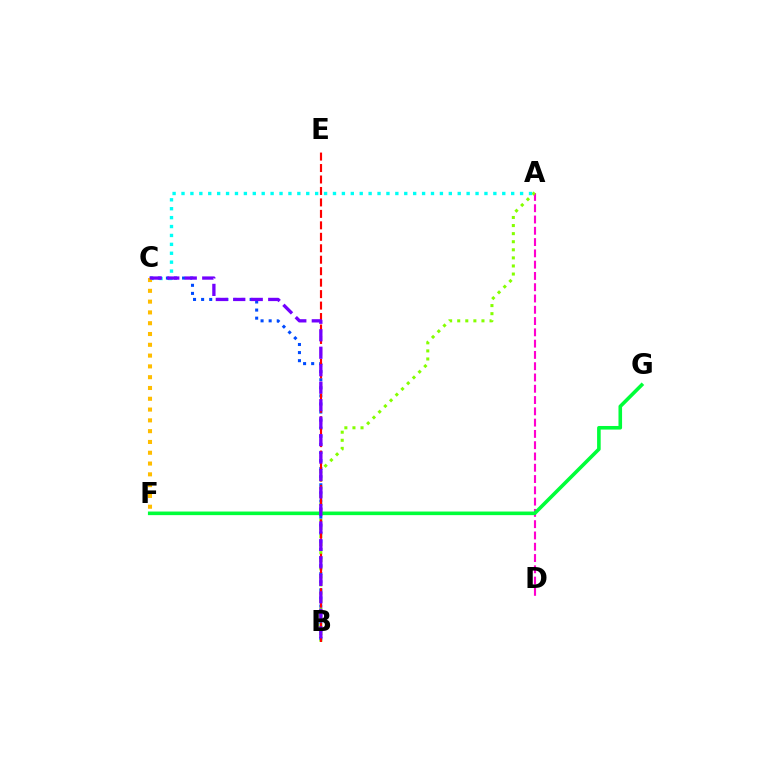{('A', 'D'): [{'color': '#ff00cf', 'line_style': 'dashed', 'thickness': 1.53}], ('A', 'B'): [{'color': '#84ff00', 'line_style': 'dotted', 'thickness': 2.2}], ('A', 'C'): [{'color': '#00fff6', 'line_style': 'dotted', 'thickness': 2.42}], ('B', 'C'): [{'color': '#004bff', 'line_style': 'dotted', 'thickness': 2.2}, {'color': '#7200ff', 'line_style': 'dashed', 'thickness': 2.37}], ('C', 'F'): [{'color': '#ffbd00', 'line_style': 'dotted', 'thickness': 2.93}], ('B', 'E'): [{'color': '#ff0000', 'line_style': 'dashed', 'thickness': 1.56}], ('F', 'G'): [{'color': '#00ff39', 'line_style': 'solid', 'thickness': 2.59}]}